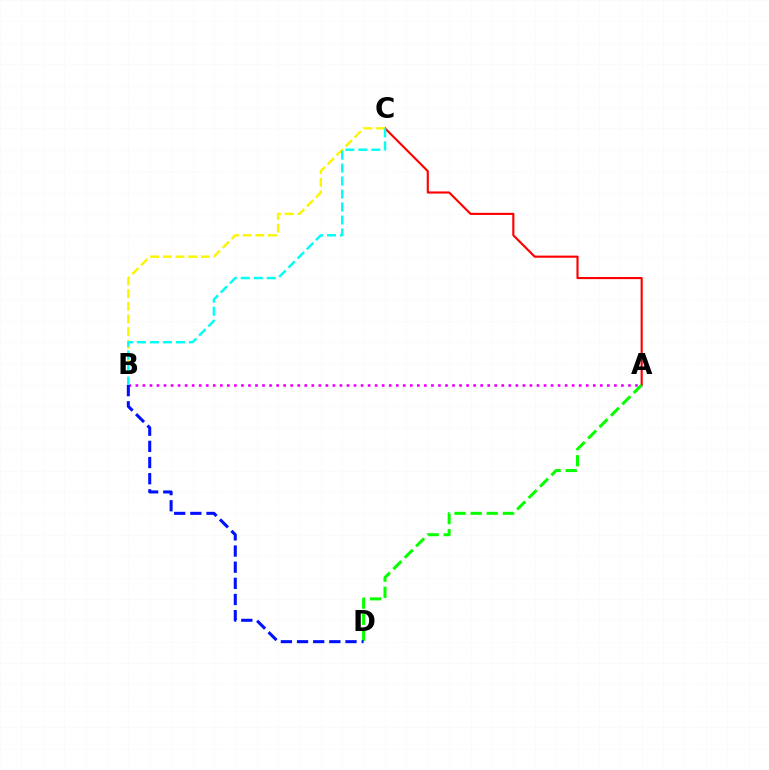{('A', 'B'): [{'color': '#ee00ff', 'line_style': 'dotted', 'thickness': 1.91}], ('A', 'C'): [{'color': '#ff0000', 'line_style': 'solid', 'thickness': 1.54}], ('A', 'D'): [{'color': '#08ff00', 'line_style': 'dashed', 'thickness': 2.19}], ('B', 'C'): [{'color': '#fcf500', 'line_style': 'dashed', 'thickness': 1.72}, {'color': '#00fff6', 'line_style': 'dashed', 'thickness': 1.77}], ('B', 'D'): [{'color': '#0010ff', 'line_style': 'dashed', 'thickness': 2.19}]}